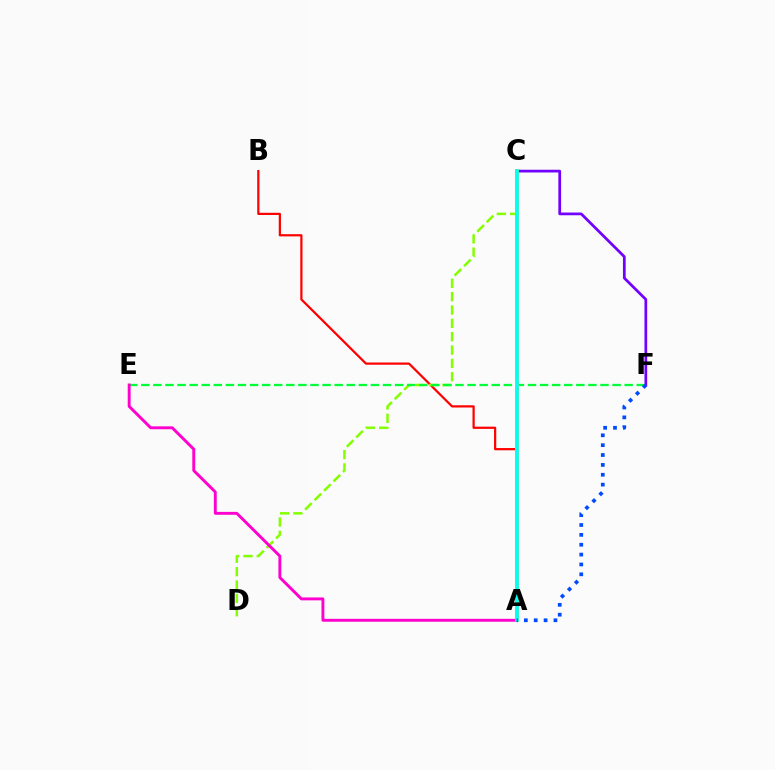{('A', 'B'): [{'color': '#ff0000', 'line_style': 'solid', 'thickness': 1.6}], ('C', 'D'): [{'color': '#84ff00', 'line_style': 'dashed', 'thickness': 1.81}], ('C', 'F'): [{'color': '#7200ff', 'line_style': 'solid', 'thickness': 1.97}], ('E', 'F'): [{'color': '#00ff39', 'line_style': 'dashed', 'thickness': 1.64}], ('A', 'C'): [{'color': '#ffbd00', 'line_style': 'solid', 'thickness': 2.75}, {'color': '#00fff6', 'line_style': 'solid', 'thickness': 2.61}], ('A', 'E'): [{'color': '#ff00cf', 'line_style': 'solid', 'thickness': 2.1}], ('A', 'F'): [{'color': '#004bff', 'line_style': 'dotted', 'thickness': 2.68}]}